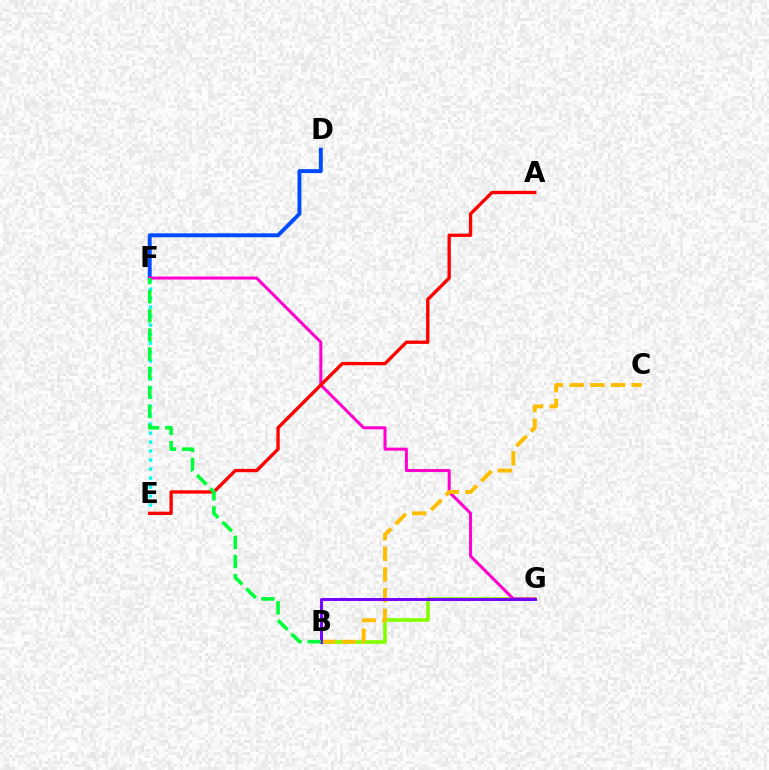{('D', 'F'): [{'color': '#004bff', 'line_style': 'solid', 'thickness': 2.81}], ('B', 'G'): [{'color': '#84ff00', 'line_style': 'solid', 'thickness': 2.61}, {'color': '#7200ff', 'line_style': 'solid', 'thickness': 2.1}], ('E', 'F'): [{'color': '#00fff6', 'line_style': 'dotted', 'thickness': 2.44}], ('F', 'G'): [{'color': '#ff00cf', 'line_style': 'solid', 'thickness': 2.18}], ('A', 'E'): [{'color': '#ff0000', 'line_style': 'solid', 'thickness': 2.4}], ('B', 'C'): [{'color': '#ffbd00', 'line_style': 'dashed', 'thickness': 2.81}], ('B', 'F'): [{'color': '#00ff39', 'line_style': 'dashed', 'thickness': 2.6}]}